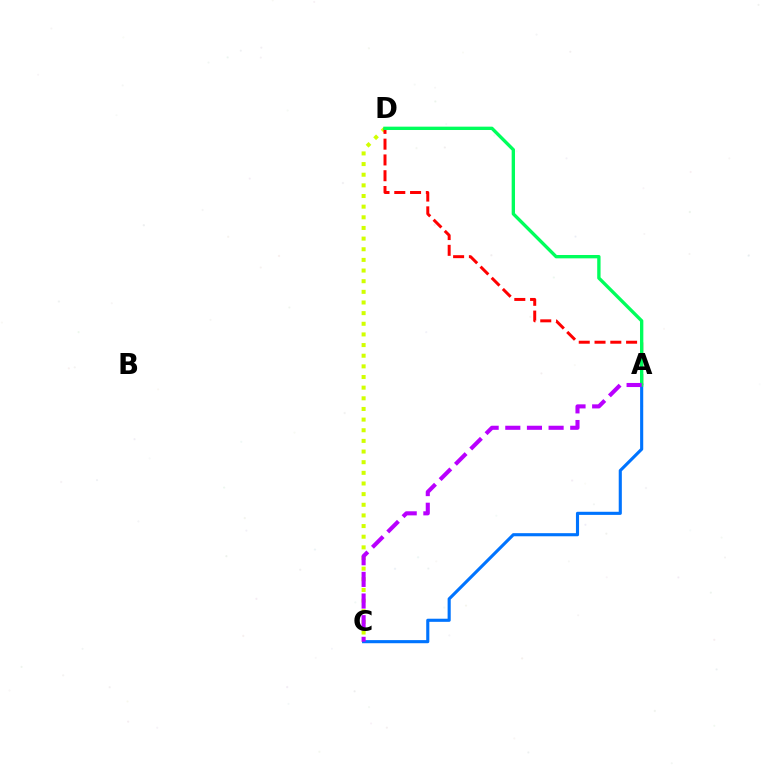{('C', 'D'): [{'color': '#d1ff00', 'line_style': 'dotted', 'thickness': 2.89}], ('A', 'C'): [{'color': '#0074ff', 'line_style': 'solid', 'thickness': 2.24}, {'color': '#b900ff', 'line_style': 'dashed', 'thickness': 2.94}], ('A', 'D'): [{'color': '#ff0000', 'line_style': 'dashed', 'thickness': 2.14}, {'color': '#00ff5c', 'line_style': 'solid', 'thickness': 2.41}]}